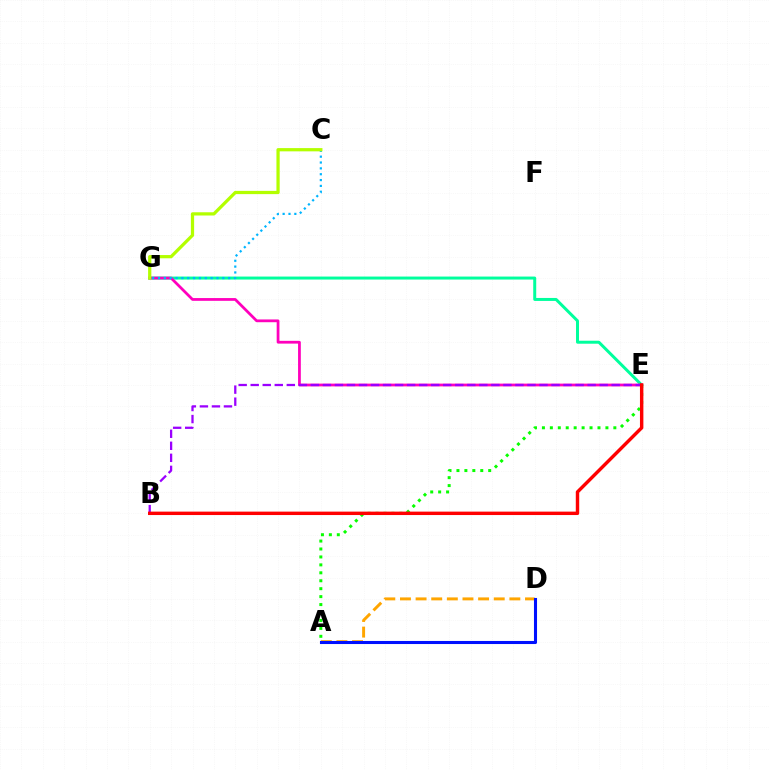{('A', 'D'): [{'color': '#ffa500', 'line_style': 'dashed', 'thickness': 2.12}, {'color': '#0010ff', 'line_style': 'solid', 'thickness': 2.21}], ('A', 'E'): [{'color': '#08ff00', 'line_style': 'dotted', 'thickness': 2.16}], ('E', 'G'): [{'color': '#00ff9d', 'line_style': 'solid', 'thickness': 2.15}, {'color': '#ff00bd', 'line_style': 'solid', 'thickness': 1.99}], ('C', 'G'): [{'color': '#00b5ff', 'line_style': 'dotted', 'thickness': 1.59}, {'color': '#b3ff00', 'line_style': 'solid', 'thickness': 2.33}], ('B', 'E'): [{'color': '#9b00ff', 'line_style': 'dashed', 'thickness': 1.63}, {'color': '#ff0000', 'line_style': 'solid', 'thickness': 2.46}]}